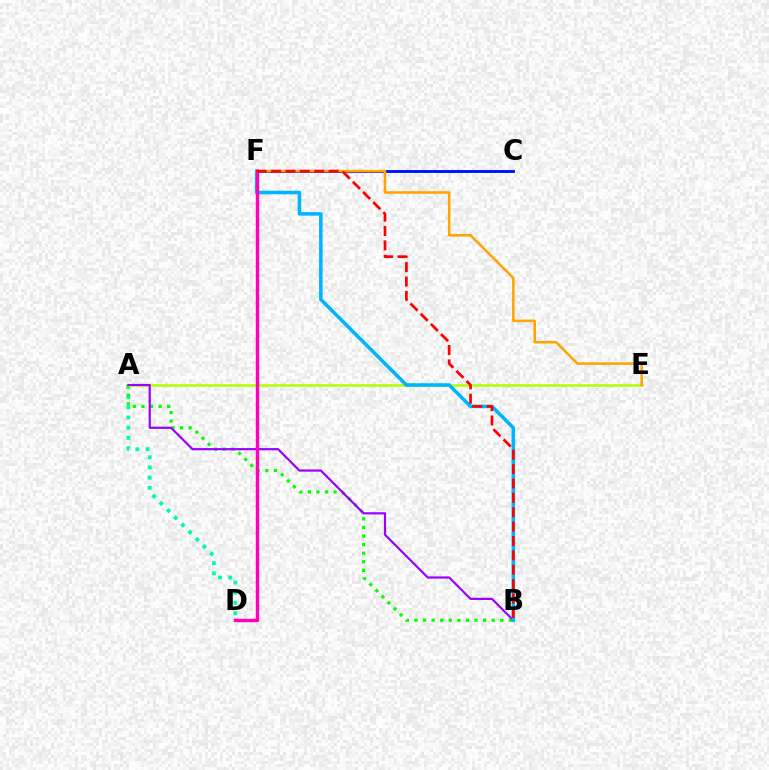{('C', 'F'): [{'color': '#0010ff', 'line_style': 'solid', 'thickness': 2.07}], ('A', 'D'): [{'color': '#00ff9d', 'line_style': 'dotted', 'thickness': 2.77}], ('A', 'B'): [{'color': '#08ff00', 'line_style': 'dotted', 'thickness': 2.33}, {'color': '#9b00ff', 'line_style': 'solid', 'thickness': 1.57}], ('A', 'E'): [{'color': '#b3ff00', 'line_style': 'solid', 'thickness': 1.84}], ('B', 'F'): [{'color': '#00b5ff', 'line_style': 'solid', 'thickness': 2.56}, {'color': '#ff0000', 'line_style': 'dashed', 'thickness': 1.95}], ('E', 'F'): [{'color': '#ffa500', 'line_style': 'solid', 'thickness': 1.84}], ('D', 'F'): [{'color': '#ff00bd', 'line_style': 'solid', 'thickness': 2.45}]}